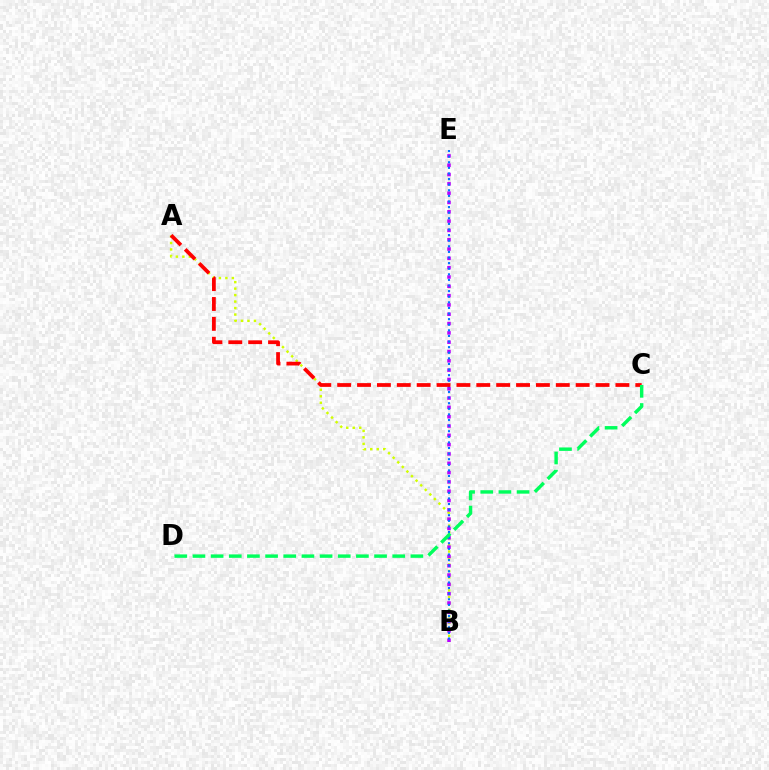{('A', 'B'): [{'color': '#d1ff00', 'line_style': 'dotted', 'thickness': 1.76}], ('B', 'E'): [{'color': '#b900ff', 'line_style': 'dotted', 'thickness': 2.53}, {'color': '#0074ff', 'line_style': 'dotted', 'thickness': 1.52}], ('A', 'C'): [{'color': '#ff0000', 'line_style': 'dashed', 'thickness': 2.7}], ('C', 'D'): [{'color': '#00ff5c', 'line_style': 'dashed', 'thickness': 2.47}]}